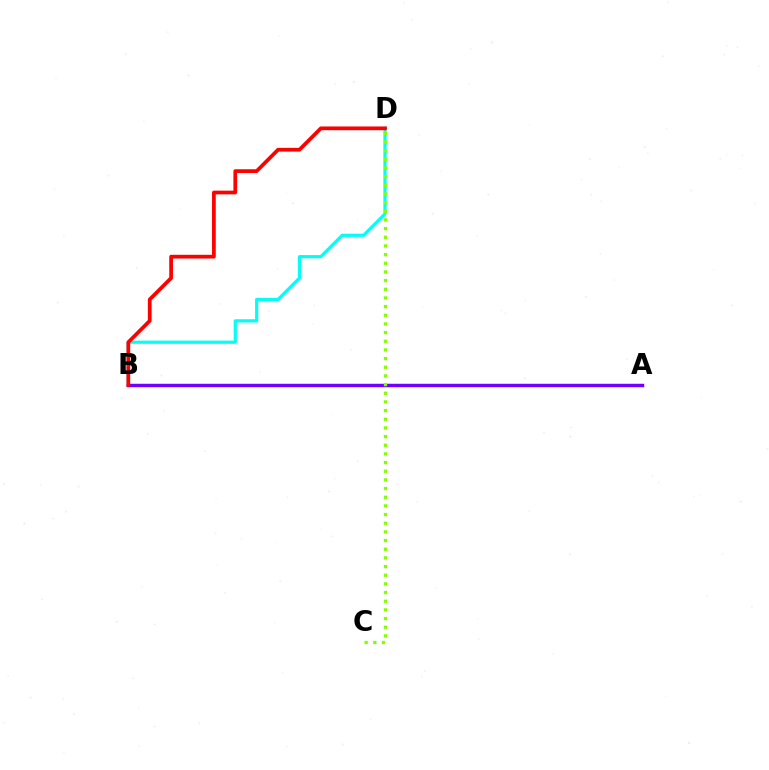{('B', 'D'): [{'color': '#00fff6', 'line_style': 'solid', 'thickness': 2.29}, {'color': '#ff0000', 'line_style': 'solid', 'thickness': 2.69}], ('A', 'B'): [{'color': '#7200ff', 'line_style': 'solid', 'thickness': 2.49}], ('C', 'D'): [{'color': '#84ff00', 'line_style': 'dotted', 'thickness': 2.35}]}